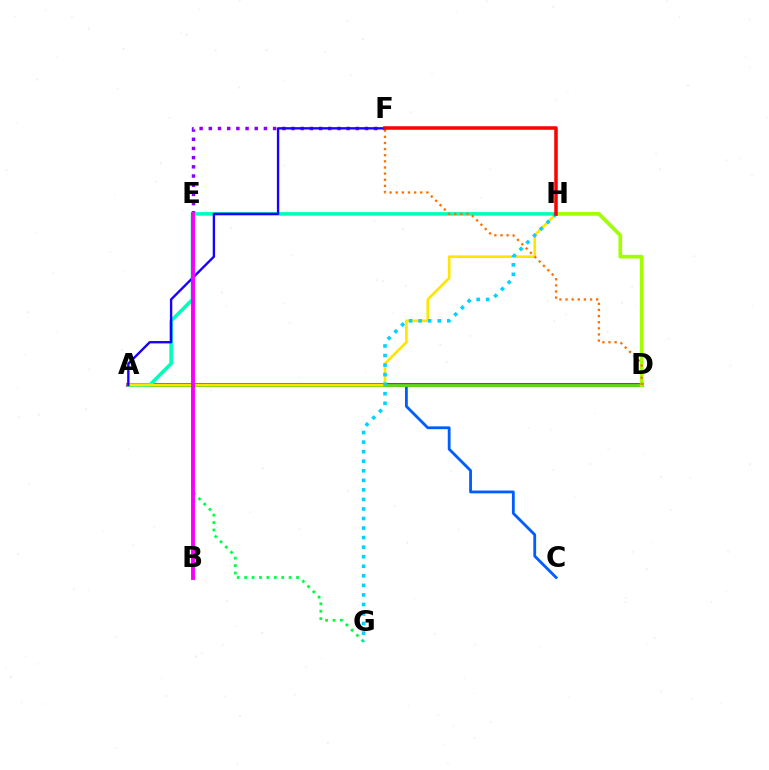{('E', 'F'): [{'color': '#8a00ff', 'line_style': 'dotted', 'thickness': 2.5}], ('A', 'C'): [{'color': '#005dff', 'line_style': 'solid', 'thickness': 2.03}], ('A', 'D'): [{'color': '#ff0088', 'line_style': 'solid', 'thickness': 2.93}, {'color': '#31ff00', 'line_style': 'solid', 'thickness': 1.88}], ('D', 'H'): [{'color': '#a2ff00', 'line_style': 'solid', 'thickness': 2.66}], ('A', 'H'): [{'color': '#00ffbb', 'line_style': 'solid', 'thickness': 2.57}, {'color': '#ffe600', 'line_style': 'solid', 'thickness': 1.92}], ('E', 'G'): [{'color': '#00ff45', 'line_style': 'dotted', 'thickness': 2.01}], ('D', 'F'): [{'color': '#ff7000', 'line_style': 'dotted', 'thickness': 1.66}], ('A', 'F'): [{'color': '#1900ff', 'line_style': 'solid', 'thickness': 1.7}], ('B', 'E'): [{'color': '#fa00f9', 'line_style': 'solid', 'thickness': 2.81}], ('G', 'H'): [{'color': '#00d3ff', 'line_style': 'dotted', 'thickness': 2.59}], ('F', 'H'): [{'color': '#ff0000', 'line_style': 'solid', 'thickness': 2.53}]}